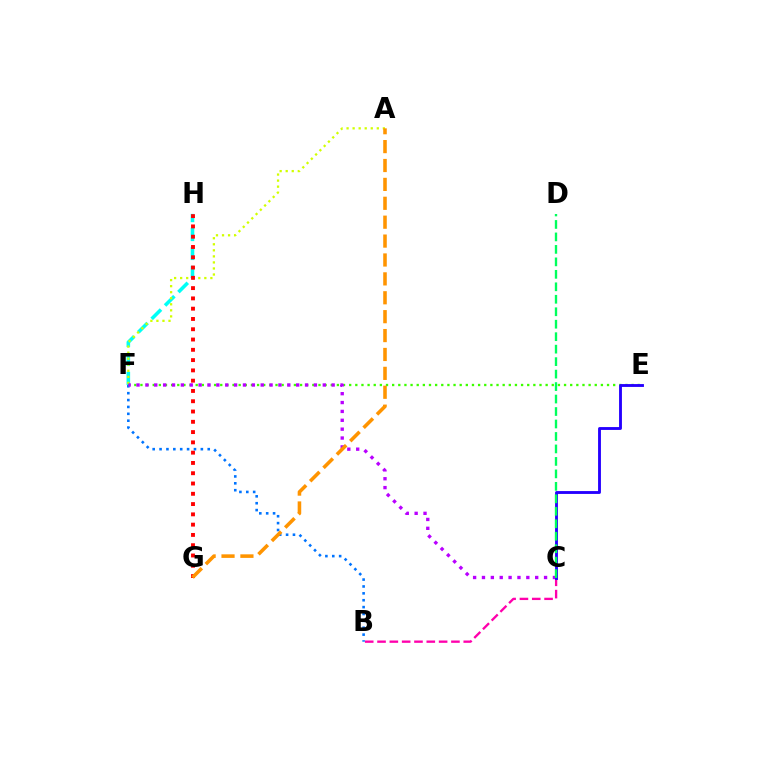{('F', 'H'): [{'color': '#00fff6', 'line_style': 'dashed', 'thickness': 2.57}], ('B', 'C'): [{'color': '#ff00ac', 'line_style': 'dashed', 'thickness': 1.67}], ('E', 'F'): [{'color': '#3dff00', 'line_style': 'dotted', 'thickness': 1.67}], ('A', 'F'): [{'color': '#d1ff00', 'line_style': 'dotted', 'thickness': 1.64}], ('G', 'H'): [{'color': '#ff0000', 'line_style': 'dotted', 'thickness': 2.79}], ('B', 'F'): [{'color': '#0074ff', 'line_style': 'dotted', 'thickness': 1.87}], ('C', 'F'): [{'color': '#b900ff', 'line_style': 'dotted', 'thickness': 2.41}], ('C', 'E'): [{'color': '#2500ff', 'line_style': 'solid', 'thickness': 2.06}], ('C', 'D'): [{'color': '#00ff5c', 'line_style': 'dashed', 'thickness': 1.69}], ('A', 'G'): [{'color': '#ff9400', 'line_style': 'dashed', 'thickness': 2.57}]}